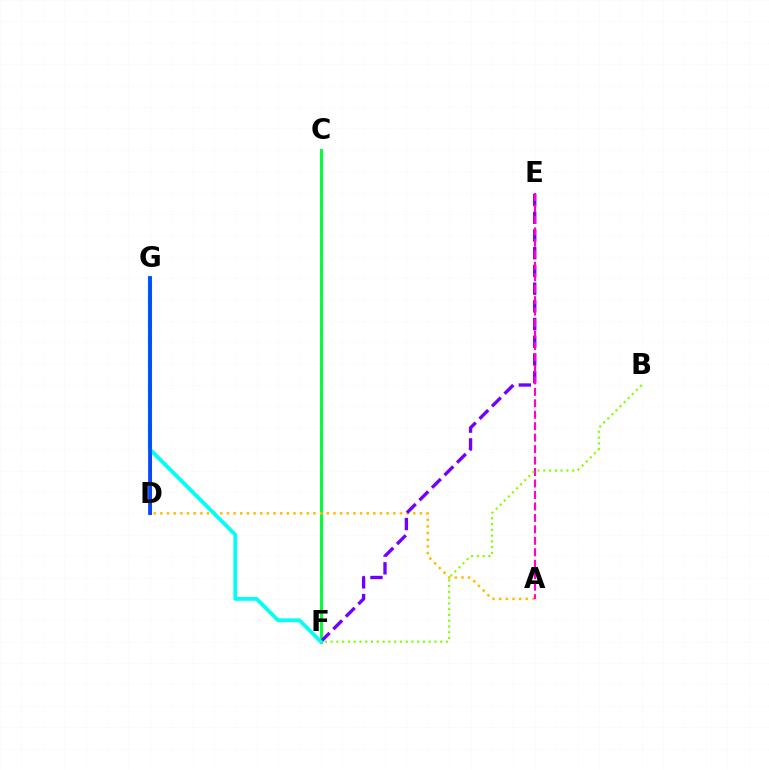{('C', 'F'): [{'color': '#00ff39', 'line_style': 'solid', 'thickness': 2.12}], ('A', 'D'): [{'color': '#ffbd00', 'line_style': 'dotted', 'thickness': 1.81}], ('E', 'F'): [{'color': '#7200ff', 'line_style': 'dashed', 'thickness': 2.41}], ('D', 'G'): [{'color': '#ff0000', 'line_style': 'solid', 'thickness': 2.21}, {'color': '#004bff', 'line_style': 'solid', 'thickness': 2.71}], ('F', 'G'): [{'color': '#00fff6', 'line_style': 'solid', 'thickness': 2.73}], ('A', 'E'): [{'color': '#ff00cf', 'line_style': 'dashed', 'thickness': 1.56}], ('B', 'F'): [{'color': '#84ff00', 'line_style': 'dotted', 'thickness': 1.57}]}